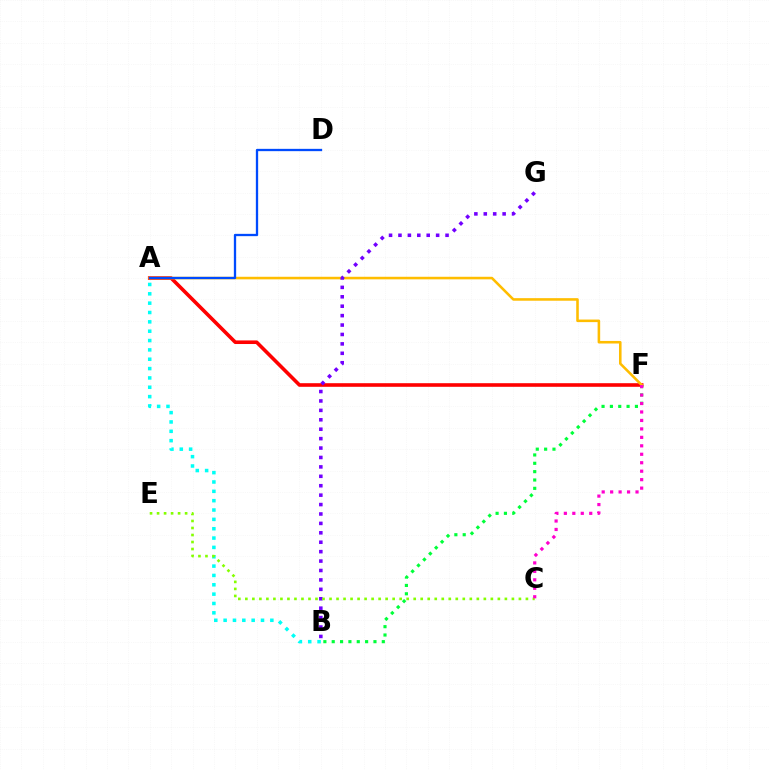{('A', 'F'): [{'color': '#ff0000', 'line_style': 'solid', 'thickness': 2.59}, {'color': '#ffbd00', 'line_style': 'solid', 'thickness': 1.85}], ('B', 'G'): [{'color': '#7200ff', 'line_style': 'dotted', 'thickness': 2.56}], ('A', 'B'): [{'color': '#00fff6', 'line_style': 'dotted', 'thickness': 2.54}], ('A', 'D'): [{'color': '#004bff', 'line_style': 'solid', 'thickness': 1.66}], ('C', 'E'): [{'color': '#84ff00', 'line_style': 'dotted', 'thickness': 1.91}], ('B', 'F'): [{'color': '#00ff39', 'line_style': 'dotted', 'thickness': 2.27}], ('C', 'F'): [{'color': '#ff00cf', 'line_style': 'dotted', 'thickness': 2.3}]}